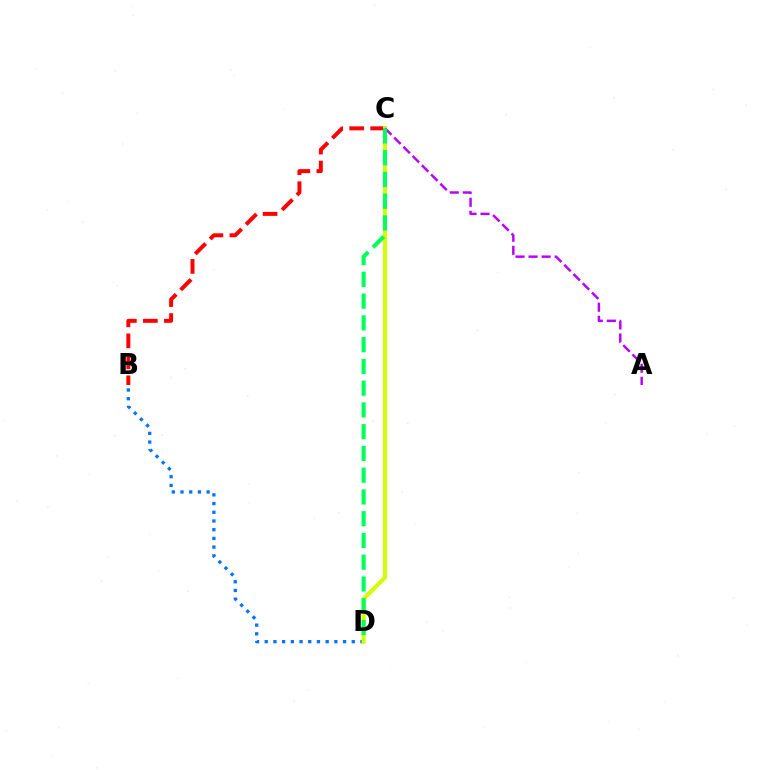{('B', 'D'): [{'color': '#0074ff', 'line_style': 'dotted', 'thickness': 2.36}], ('B', 'C'): [{'color': '#ff0000', 'line_style': 'dashed', 'thickness': 2.85}], ('C', 'D'): [{'color': '#d1ff00', 'line_style': 'solid', 'thickness': 2.93}, {'color': '#00ff5c', 'line_style': 'dashed', 'thickness': 2.96}], ('A', 'C'): [{'color': '#b900ff', 'line_style': 'dashed', 'thickness': 1.77}]}